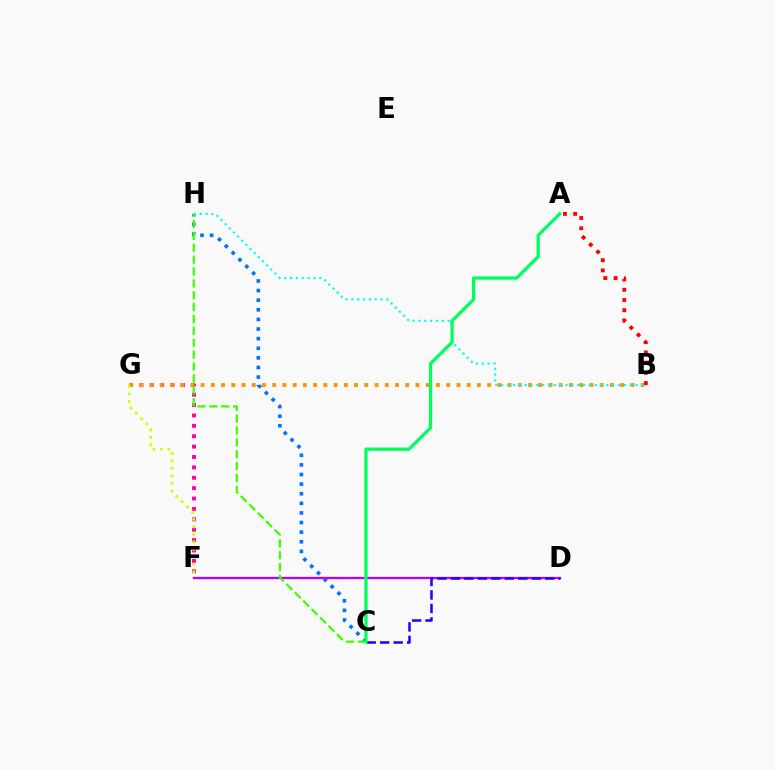{('C', 'H'): [{'color': '#0074ff', 'line_style': 'dotted', 'thickness': 2.61}, {'color': '#3dff00', 'line_style': 'dashed', 'thickness': 1.61}], ('F', 'G'): [{'color': '#ff00ac', 'line_style': 'dotted', 'thickness': 2.82}, {'color': '#d1ff00', 'line_style': 'dotted', 'thickness': 2.04}], ('B', 'G'): [{'color': '#ff9400', 'line_style': 'dotted', 'thickness': 2.78}], ('D', 'F'): [{'color': '#b900ff', 'line_style': 'solid', 'thickness': 1.64}], ('B', 'H'): [{'color': '#00fff6', 'line_style': 'dotted', 'thickness': 1.59}], ('A', 'B'): [{'color': '#ff0000', 'line_style': 'dotted', 'thickness': 2.78}], ('C', 'D'): [{'color': '#2500ff', 'line_style': 'dashed', 'thickness': 1.83}], ('A', 'C'): [{'color': '#00ff5c', 'line_style': 'solid', 'thickness': 2.34}]}